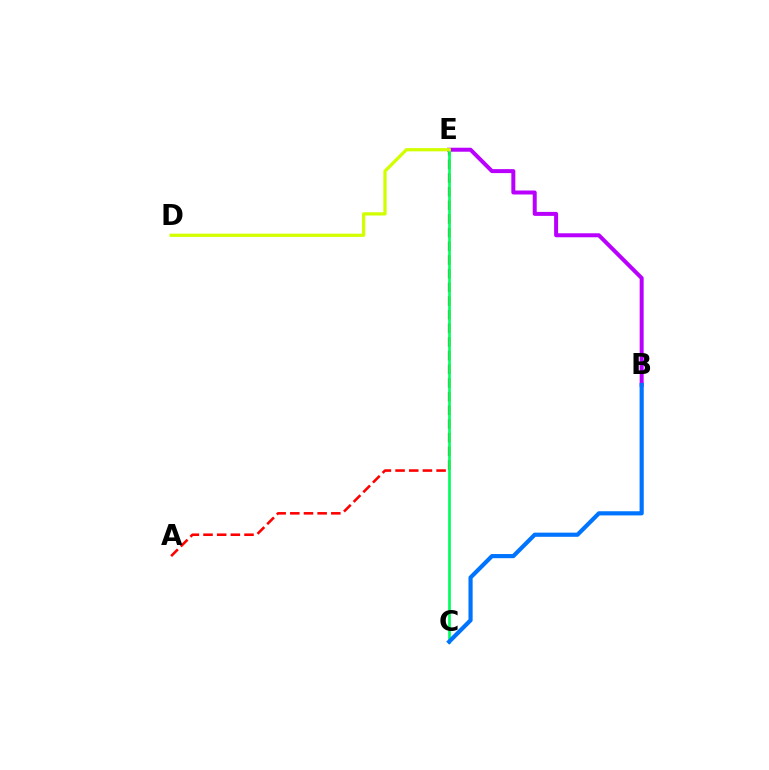{('A', 'E'): [{'color': '#ff0000', 'line_style': 'dashed', 'thickness': 1.86}], ('B', 'E'): [{'color': '#b900ff', 'line_style': 'solid', 'thickness': 2.87}], ('C', 'E'): [{'color': '#00ff5c', 'line_style': 'solid', 'thickness': 1.93}], ('B', 'C'): [{'color': '#0074ff', 'line_style': 'solid', 'thickness': 2.99}], ('D', 'E'): [{'color': '#d1ff00', 'line_style': 'solid', 'thickness': 2.34}]}